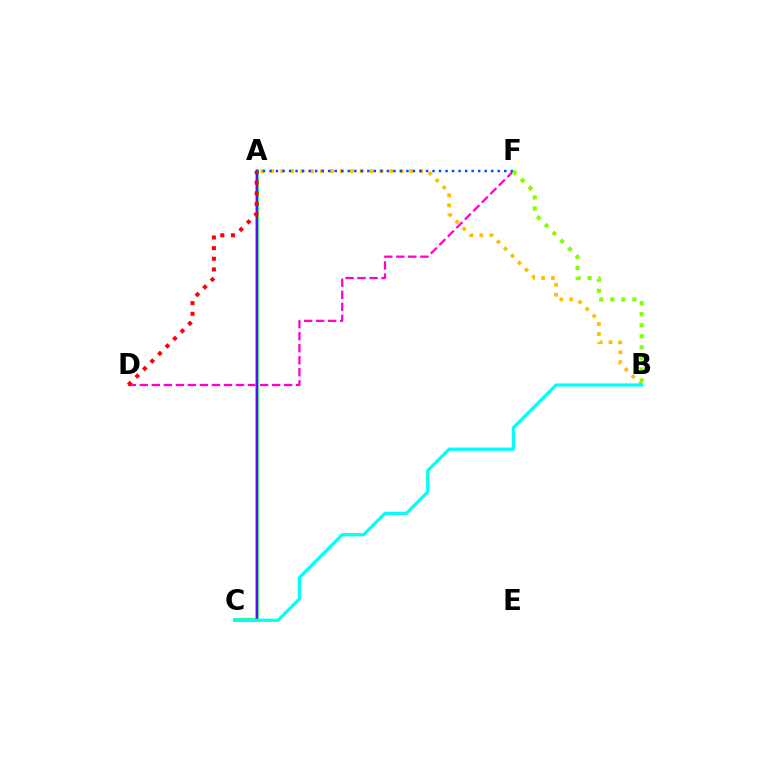{('D', 'F'): [{'color': '#ff00cf', 'line_style': 'dashed', 'thickness': 1.63}], ('A', 'B'): [{'color': '#ffbd00', 'line_style': 'dotted', 'thickness': 2.7}], ('A', 'F'): [{'color': '#004bff', 'line_style': 'dotted', 'thickness': 1.77}], ('A', 'C'): [{'color': '#00ff39', 'line_style': 'solid', 'thickness': 2.56}, {'color': '#7200ff', 'line_style': 'solid', 'thickness': 1.54}], ('B', 'C'): [{'color': '#00fff6', 'line_style': 'solid', 'thickness': 2.31}], ('A', 'D'): [{'color': '#ff0000', 'line_style': 'dotted', 'thickness': 2.89}], ('B', 'F'): [{'color': '#84ff00', 'line_style': 'dotted', 'thickness': 3.0}]}